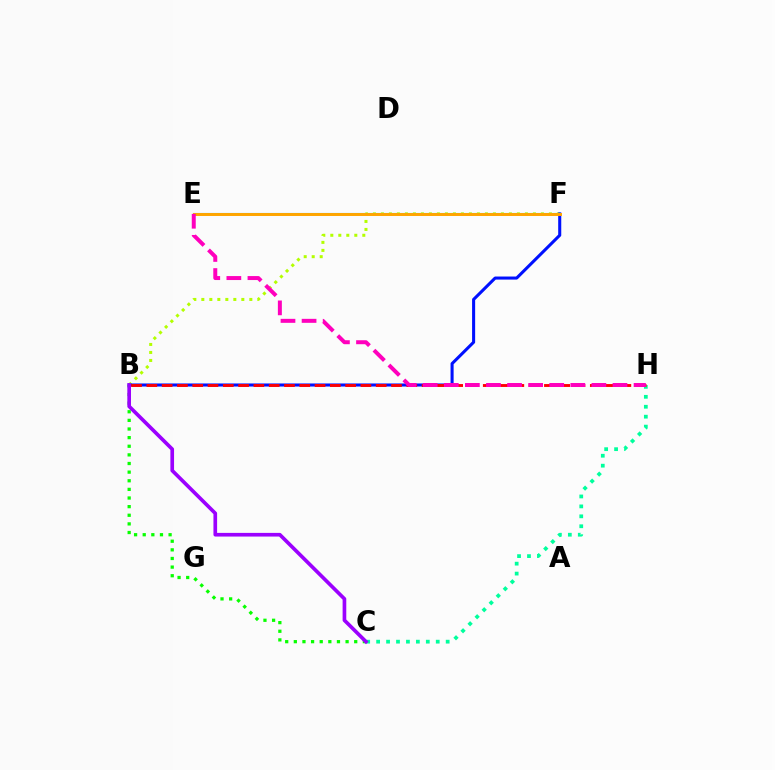{('B', 'F'): [{'color': '#b3ff00', 'line_style': 'dotted', 'thickness': 2.17}, {'color': '#0010ff', 'line_style': 'solid', 'thickness': 2.2}], ('B', 'C'): [{'color': '#08ff00', 'line_style': 'dotted', 'thickness': 2.34}, {'color': '#9b00ff', 'line_style': 'solid', 'thickness': 2.64}], ('E', 'F'): [{'color': '#00b5ff', 'line_style': 'solid', 'thickness': 1.52}, {'color': '#ffa500', 'line_style': 'solid', 'thickness': 2.13}], ('C', 'H'): [{'color': '#00ff9d', 'line_style': 'dotted', 'thickness': 2.7}], ('B', 'H'): [{'color': '#ff0000', 'line_style': 'dashed', 'thickness': 2.08}], ('E', 'H'): [{'color': '#ff00bd', 'line_style': 'dashed', 'thickness': 2.86}]}